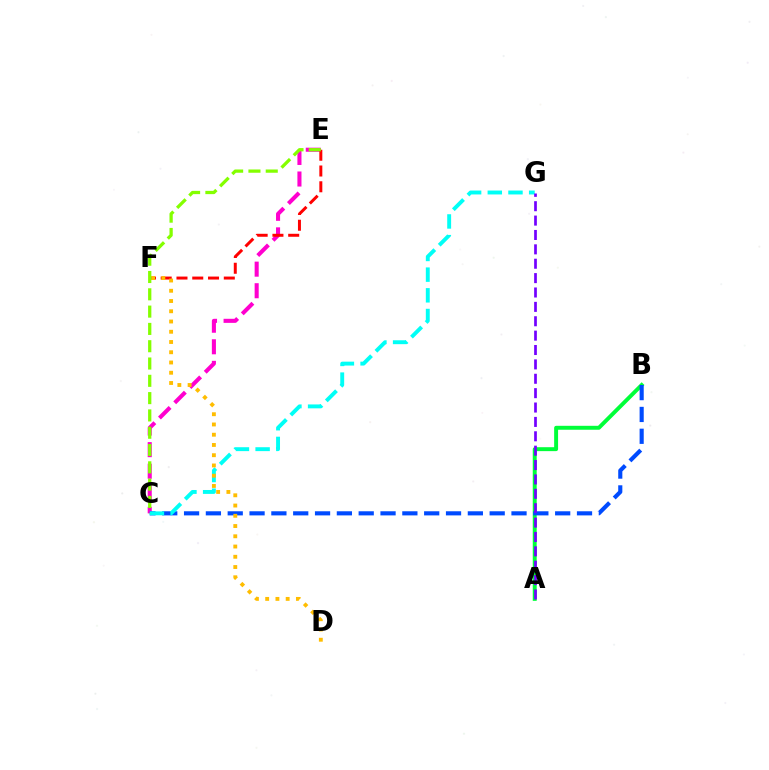{('A', 'B'): [{'color': '#00ff39', 'line_style': 'solid', 'thickness': 2.83}], ('C', 'E'): [{'color': '#ff00cf', 'line_style': 'dashed', 'thickness': 2.93}, {'color': '#84ff00', 'line_style': 'dashed', 'thickness': 2.35}], ('B', 'C'): [{'color': '#004bff', 'line_style': 'dashed', 'thickness': 2.97}], ('E', 'F'): [{'color': '#ff0000', 'line_style': 'dashed', 'thickness': 2.14}], ('C', 'G'): [{'color': '#00fff6', 'line_style': 'dashed', 'thickness': 2.81}], ('D', 'F'): [{'color': '#ffbd00', 'line_style': 'dotted', 'thickness': 2.78}], ('A', 'G'): [{'color': '#7200ff', 'line_style': 'dashed', 'thickness': 1.95}]}